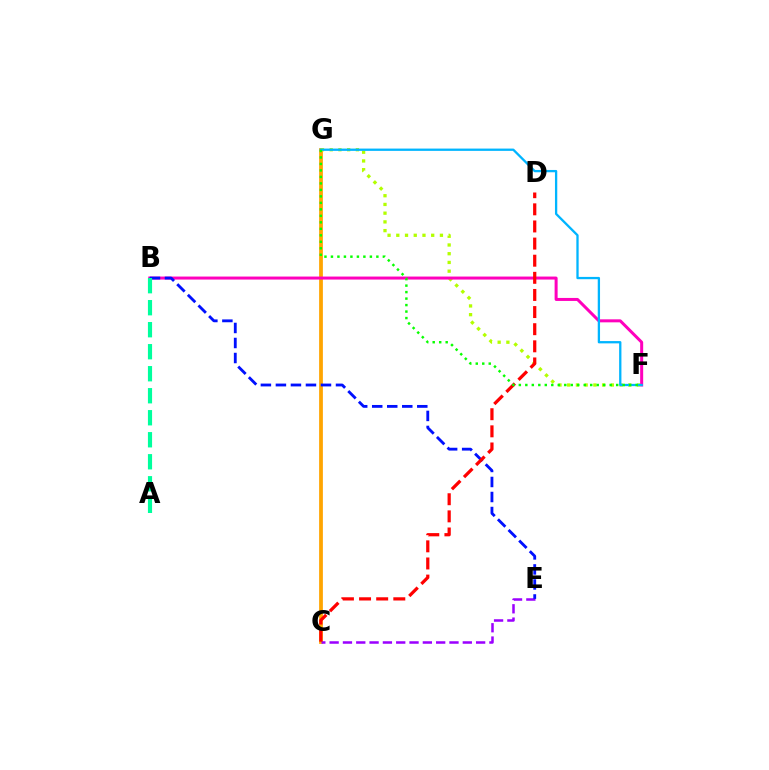{('C', 'G'): [{'color': '#ffa500', 'line_style': 'solid', 'thickness': 2.71}], ('F', 'G'): [{'color': '#b3ff00', 'line_style': 'dotted', 'thickness': 2.37}, {'color': '#00b5ff', 'line_style': 'solid', 'thickness': 1.66}, {'color': '#08ff00', 'line_style': 'dotted', 'thickness': 1.76}], ('B', 'F'): [{'color': '#ff00bd', 'line_style': 'solid', 'thickness': 2.16}], ('C', 'E'): [{'color': '#9b00ff', 'line_style': 'dashed', 'thickness': 1.81}], ('B', 'E'): [{'color': '#0010ff', 'line_style': 'dashed', 'thickness': 2.04}], ('C', 'D'): [{'color': '#ff0000', 'line_style': 'dashed', 'thickness': 2.33}], ('A', 'B'): [{'color': '#00ff9d', 'line_style': 'dashed', 'thickness': 2.99}]}